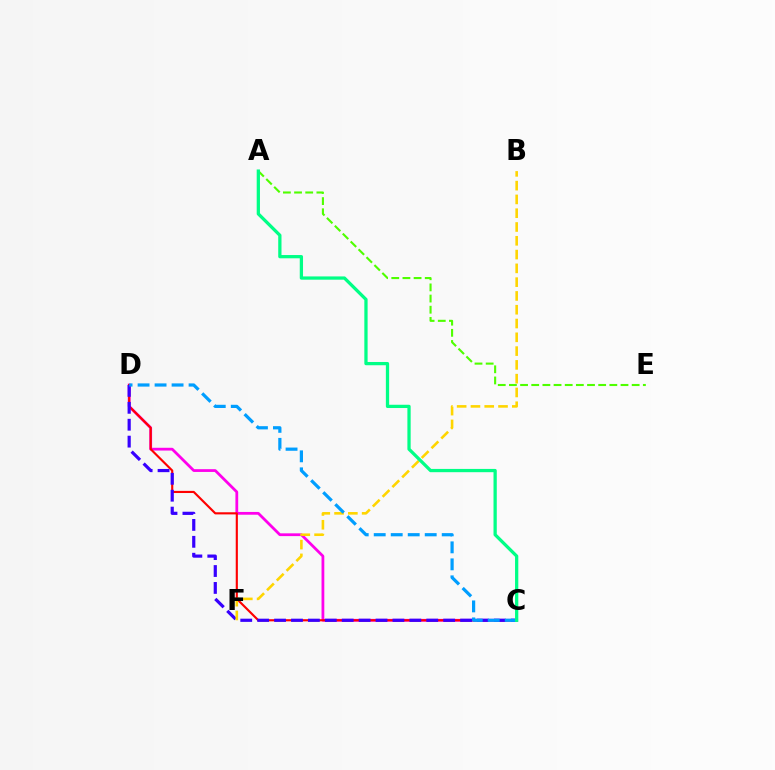{('C', 'D'): [{'color': '#ff00ed', 'line_style': 'solid', 'thickness': 2.0}, {'color': '#ff0000', 'line_style': 'solid', 'thickness': 1.54}, {'color': '#3700ff', 'line_style': 'dashed', 'thickness': 2.3}, {'color': '#009eff', 'line_style': 'dashed', 'thickness': 2.31}], ('B', 'F'): [{'color': '#ffd500', 'line_style': 'dashed', 'thickness': 1.87}], ('A', 'E'): [{'color': '#4fff00', 'line_style': 'dashed', 'thickness': 1.52}], ('A', 'C'): [{'color': '#00ff86', 'line_style': 'solid', 'thickness': 2.35}]}